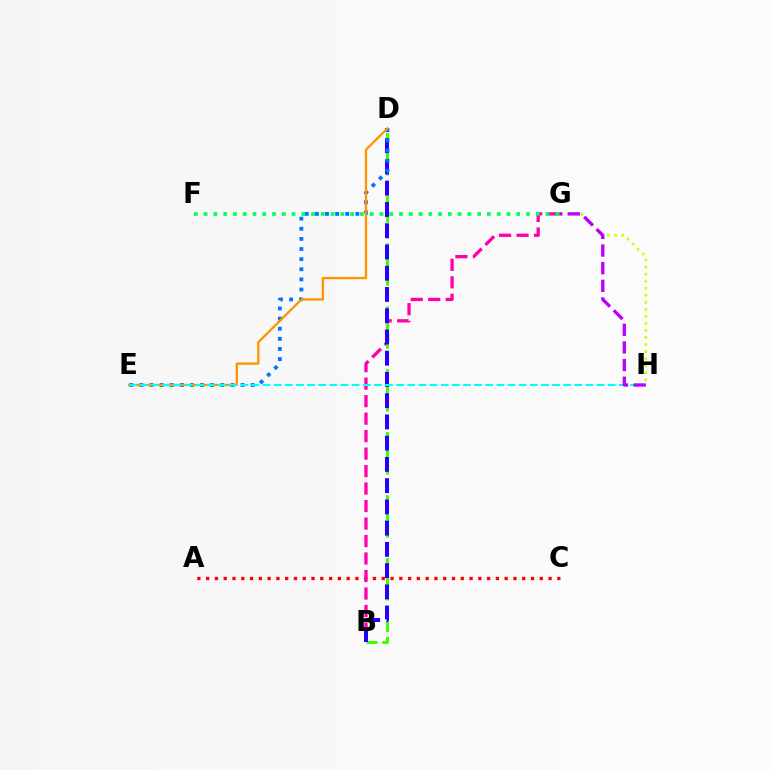{('A', 'C'): [{'color': '#ff0000', 'line_style': 'dotted', 'thickness': 2.39}], ('G', 'H'): [{'color': '#d1ff00', 'line_style': 'dotted', 'thickness': 1.92}, {'color': '#b900ff', 'line_style': 'dashed', 'thickness': 2.4}], ('B', 'G'): [{'color': '#ff00ac', 'line_style': 'dashed', 'thickness': 2.38}], ('B', 'D'): [{'color': '#3dff00', 'line_style': 'dashed', 'thickness': 2.14}, {'color': '#2500ff', 'line_style': 'dashed', 'thickness': 2.89}], ('D', 'E'): [{'color': '#0074ff', 'line_style': 'dotted', 'thickness': 2.75}, {'color': '#ff9400', 'line_style': 'solid', 'thickness': 1.66}], ('F', 'G'): [{'color': '#00ff5c', 'line_style': 'dotted', 'thickness': 2.65}], ('E', 'H'): [{'color': '#00fff6', 'line_style': 'dashed', 'thickness': 1.51}]}